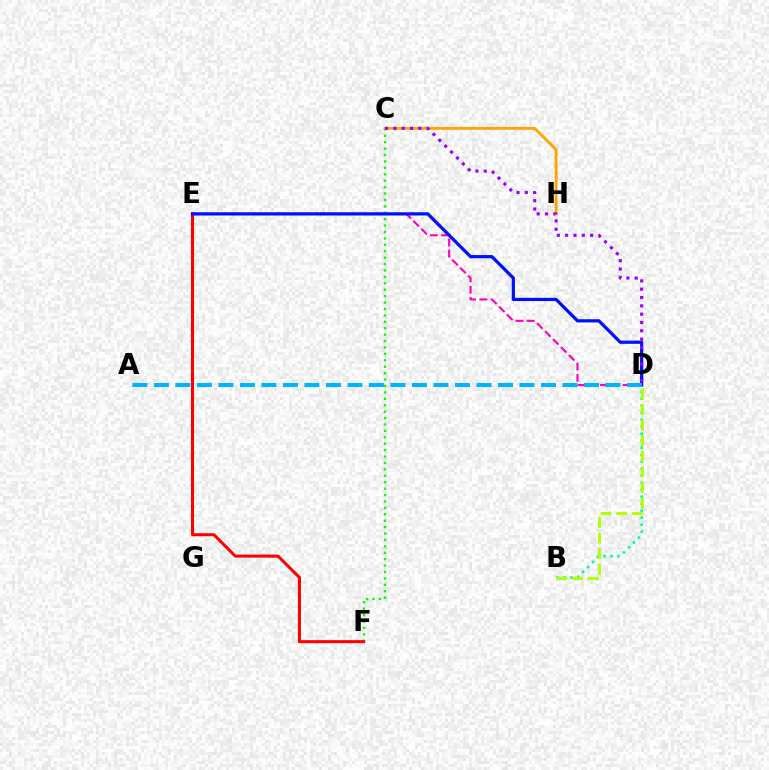{('C', 'F'): [{'color': '#08ff00', 'line_style': 'dotted', 'thickness': 1.74}], ('E', 'F'): [{'color': '#ff0000', 'line_style': 'solid', 'thickness': 2.19}], ('D', 'E'): [{'color': '#ff00bd', 'line_style': 'dashed', 'thickness': 1.53}, {'color': '#0010ff', 'line_style': 'solid', 'thickness': 2.32}], ('B', 'D'): [{'color': '#00ff9d', 'line_style': 'dotted', 'thickness': 1.9}, {'color': '#b3ff00', 'line_style': 'dashed', 'thickness': 2.12}], ('C', 'H'): [{'color': '#ffa500', 'line_style': 'solid', 'thickness': 2.07}], ('A', 'D'): [{'color': '#00b5ff', 'line_style': 'dashed', 'thickness': 2.92}], ('C', 'D'): [{'color': '#9b00ff', 'line_style': 'dotted', 'thickness': 2.26}]}